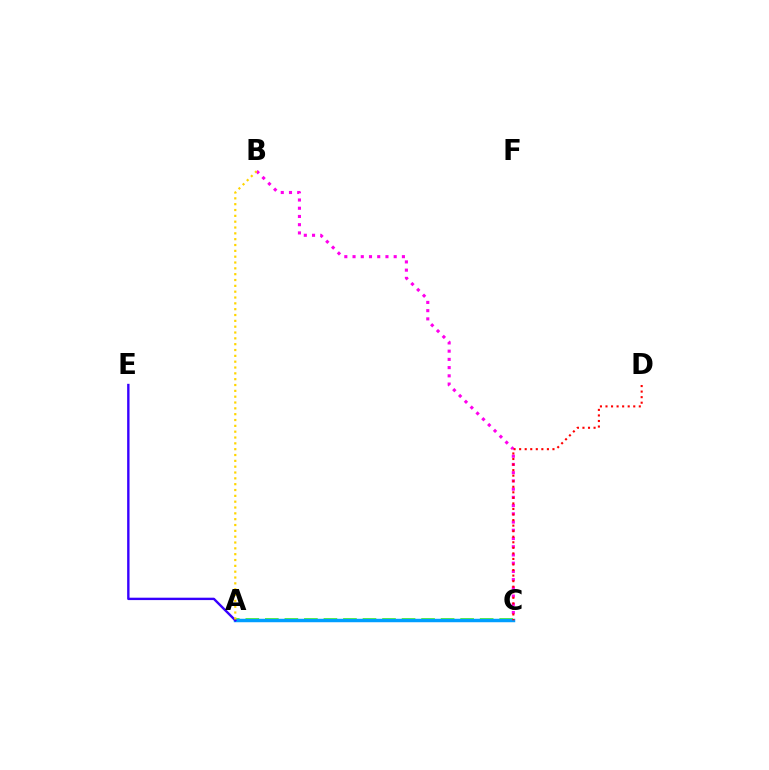{('B', 'C'): [{'color': '#ff00ed', 'line_style': 'dotted', 'thickness': 2.24}], ('A', 'C'): [{'color': '#4fff00', 'line_style': 'dashed', 'thickness': 2.65}, {'color': '#00ff86', 'line_style': 'dotted', 'thickness': 2.16}, {'color': '#009eff', 'line_style': 'solid', 'thickness': 2.5}], ('A', 'E'): [{'color': '#3700ff', 'line_style': 'solid', 'thickness': 1.72}], ('A', 'B'): [{'color': '#ffd500', 'line_style': 'dotted', 'thickness': 1.58}], ('C', 'D'): [{'color': '#ff0000', 'line_style': 'dotted', 'thickness': 1.51}]}